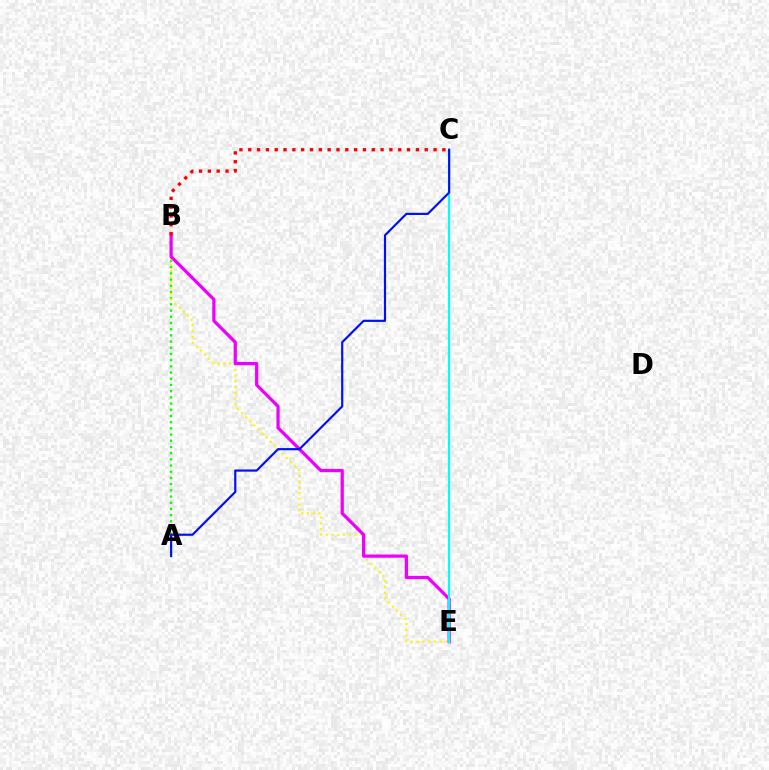{('A', 'B'): [{'color': '#08ff00', 'line_style': 'dotted', 'thickness': 1.68}], ('B', 'E'): [{'color': '#fcf500', 'line_style': 'dotted', 'thickness': 1.56}, {'color': '#ee00ff', 'line_style': 'solid', 'thickness': 2.33}], ('C', 'E'): [{'color': '#00fff6', 'line_style': 'solid', 'thickness': 1.58}], ('A', 'C'): [{'color': '#0010ff', 'line_style': 'solid', 'thickness': 1.57}], ('B', 'C'): [{'color': '#ff0000', 'line_style': 'dotted', 'thickness': 2.4}]}